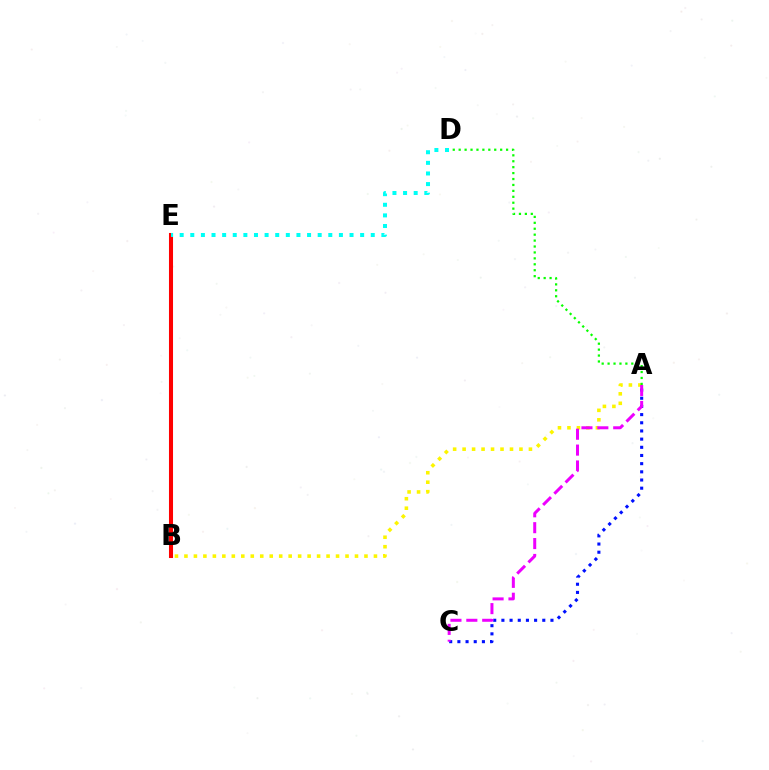{('A', 'B'): [{'color': '#fcf500', 'line_style': 'dotted', 'thickness': 2.57}], ('B', 'E'): [{'color': '#ff0000', 'line_style': 'solid', 'thickness': 2.92}], ('A', 'C'): [{'color': '#0010ff', 'line_style': 'dotted', 'thickness': 2.22}, {'color': '#ee00ff', 'line_style': 'dashed', 'thickness': 2.16}], ('A', 'D'): [{'color': '#08ff00', 'line_style': 'dotted', 'thickness': 1.61}], ('D', 'E'): [{'color': '#00fff6', 'line_style': 'dotted', 'thickness': 2.88}]}